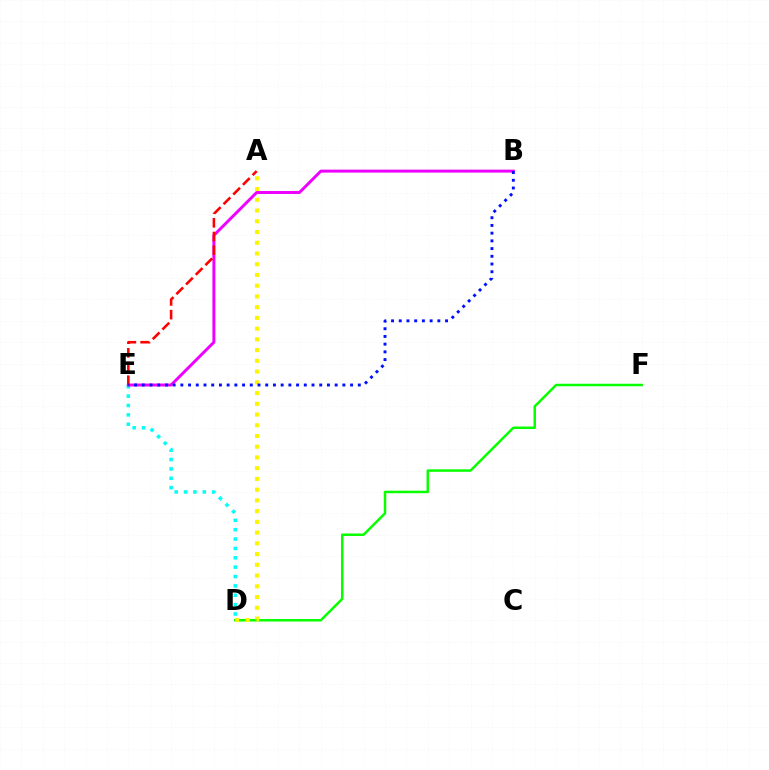{('D', 'F'): [{'color': '#08ff00', 'line_style': 'solid', 'thickness': 1.79}], ('A', 'D'): [{'color': '#fcf500', 'line_style': 'dotted', 'thickness': 2.92}], ('D', 'E'): [{'color': '#00fff6', 'line_style': 'dotted', 'thickness': 2.54}], ('B', 'E'): [{'color': '#ee00ff', 'line_style': 'solid', 'thickness': 2.13}, {'color': '#0010ff', 'line_style': 'dotted', 'thickness': 2.1}], ('A', 'E'): [{'color': '#ff0000', 'line_style': 'dashed', 'thickness': 1.86}]}